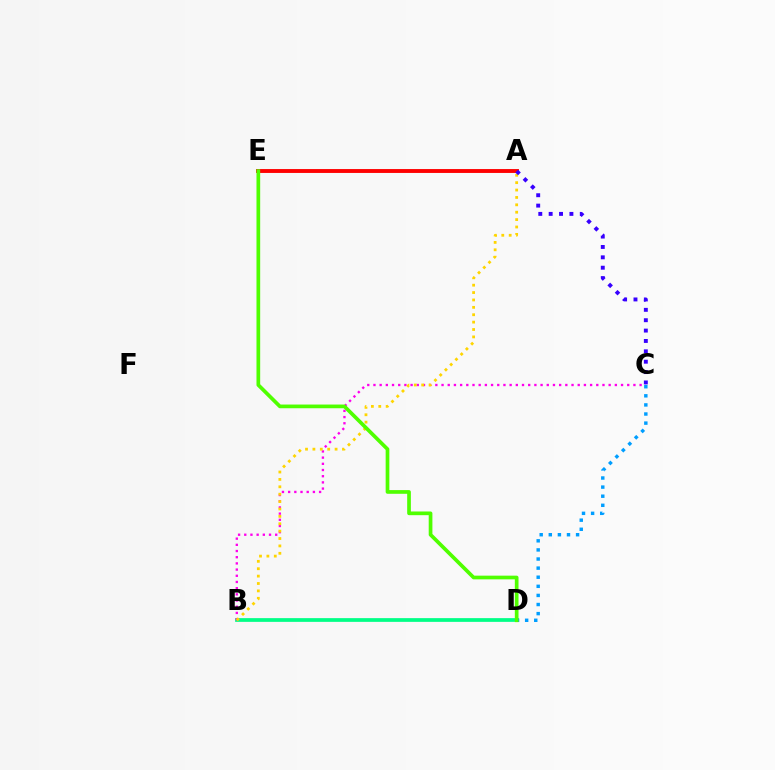{('A', 'E'): [{'color': '#ff0000', 'line_style': 'solid', 'thickness': 2.8}], ('B', 'D'): [{'color': '#00ff86', 'line_style': 'solid', 'thickness': 2.68}], ('B', 'C'): [{'color': '#ff00ed', 'line_style': 'dotted', 'thickness': 1.68}], ('A', 'B'): [{'color': '#ffd500', 'line_style': 'dotted', 'thickness': 2.01}], ('A', 'C'): [{'color': '#3700ff', 'line_style': 'dotted', 'thickness': 2.82}], ('C', 'D'): [{'color': '#009eff', 'line_style': 'dotted', 'thickness': 2.47}], ('D', 'E'): [{'color': '#4fff00', 'line_style': 'solid', 'thickness': 2.66}]}